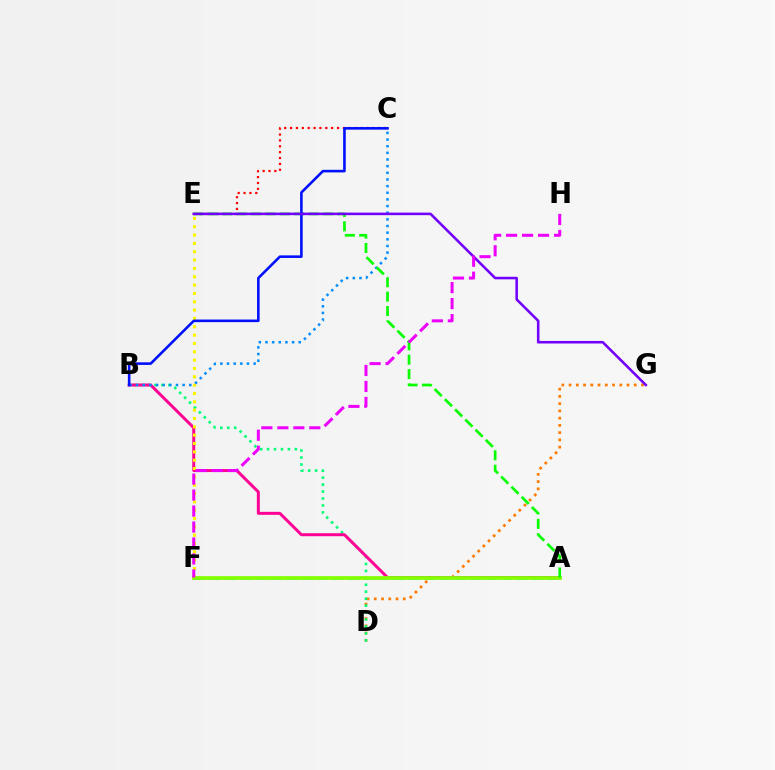{('D', 'G'): [{'color': '#ff7c00', 'line_style': 'dotted', 'thickness': 1.97}], ('A', 'F'): [{'color': '#00fff6', 'line_style': 'dashed', 'thickness': 2.08}, {'color': '#84ff00', 'line_style': 'solid', 'thickness': 2.72}], ('C', 'E'): [{'color': '#ff0000', 'line_style': 'dotted', 'thickness': 1.59}], ('B', 'D'): [{'color': '#00ff74', 'line_style': 'dotted', 'thickness': 1.89}], ('A', 'B'): [{'color': '#ff0094', 'line_style': 'solid', 'thickness': 2.15}], ('E', 'F'): [{'color': '#fcf500', 'line_style': 'dotted', 'thickness': 2.27}], ('B', 'C'): [{'color': '#008cff', 'line_style': 'dotted', 'thickness': 1.81}, {'color': '#0010ff', 'line_style': 'solid', 'thickness': 1.87}], ('A', 'E'): [{'color': '#08ff00', 'line_style': 'dashed', 'thickness': 1.96}], ('E', 'G'): [{'color': '#7200ff', 'line_style': 'solid', 'thickness': 1.84}], ('F', 'H'): [{'color': '#ee00ff', 'line_style': 'dashed', 'thickness': 2.17}]}